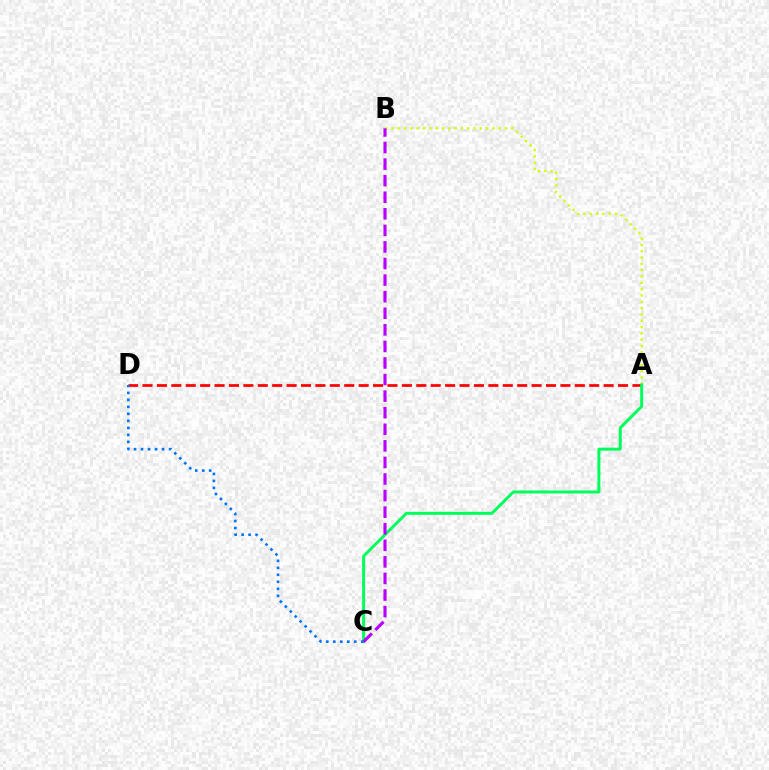{('A', 'B'): [{'color': '#d1ff00', 'line_style': 'dotted', 'thickness': 1.72}], ('A', 'D'): [{'color': '#ff0000', 'line_style': 'dashed', 'thickness': 1.96}], ('A', 'C'): [{'color': '#00ff5c', 'line_style': 'solid', 'thickness': 2.15}], ('B', 'C'): [{'color': '#b900ff', 'line_style': 'dashed', 'thickness': 2.25}], ('C', 'D'): [{'color': '#0074ff', 'line_style': 'dotted', 'thickness': 1.9}]}